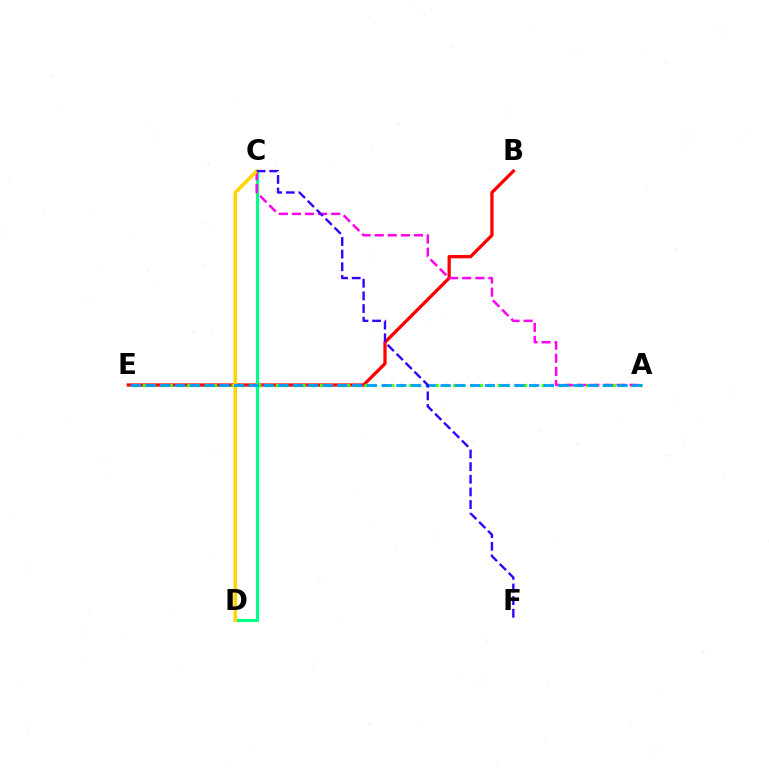{('B', 'E'): [{'color': '#ff0000', 'line_style': 'solid', 'thickness': 2.36}], ('A', 'E'): [{'color': '#4fff00', 'line_style': 'dotted', 'thickness': 2.41}, {'color': '#009eff', 'line_style': 'dashed', 'thickness': 2.0}], ('C', 'D'): [{'color': '#00ff86', 'line_style': 'solid', 'thickness': 2.26}, {'color': '#ffd500', 'line_style': 'solid', 'thickness': 2.55}], ('A', 'C'): [{'color': '#ff00ed', 'line_style': 'dashed', 'thickness': 1.78}], ('C', 'F'): [{'color': '#3700ff', 'line_style': 'dashed', 'thickness': 1.72}]}